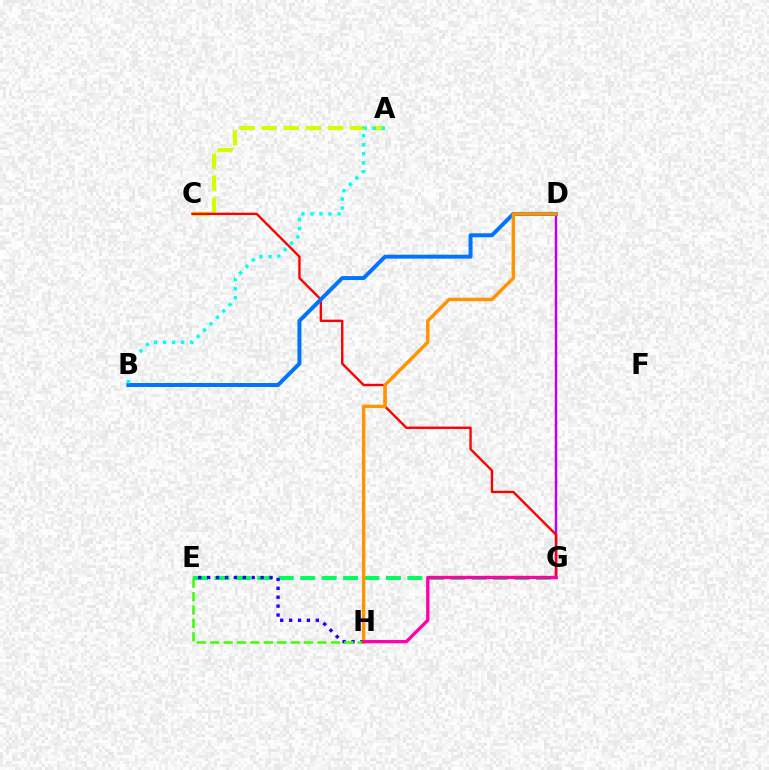{('E', 'G'): [{'color': '#00ff5c', 'line_style': 'dashed', 'thickness': 2.91}], ('A', 'C'): [{'color': '#d1ff00', 'line_style': 'dashed', 'thickness': 3.0}], ('D', 'G'): [{'color': '#b900ff', 'line_style': 'solid', 'thickness': 1.77}], ('C', 'G'): [{'color': '#ff0000', 'line_style': 'solid', 'thickness': 1.71}], ('B', 'D'): [{'color': '#0074ff', 'line_style': 'solid', 'thickness': 2.85}], ('E', 'H'): [{'color': '#2500ff', 'line_style': 'dotted', 'thickness': 2.42}, {'color': '#3dff00', 'line_style': 'dashed', 'thickness': 1.82}], ('D', 'H'): [{'color': '#ff9400', 'line_style': 'solid', 'thickness': 2.45}], ('A', 'B'): [{'color': '#00fff6', 'line_style': 'dotted', 'thickness': 2.45}], ('G', 'H'): [{'color': '#ff00ac', 'line_style': 'solid', 'thickness': 2.38}]}